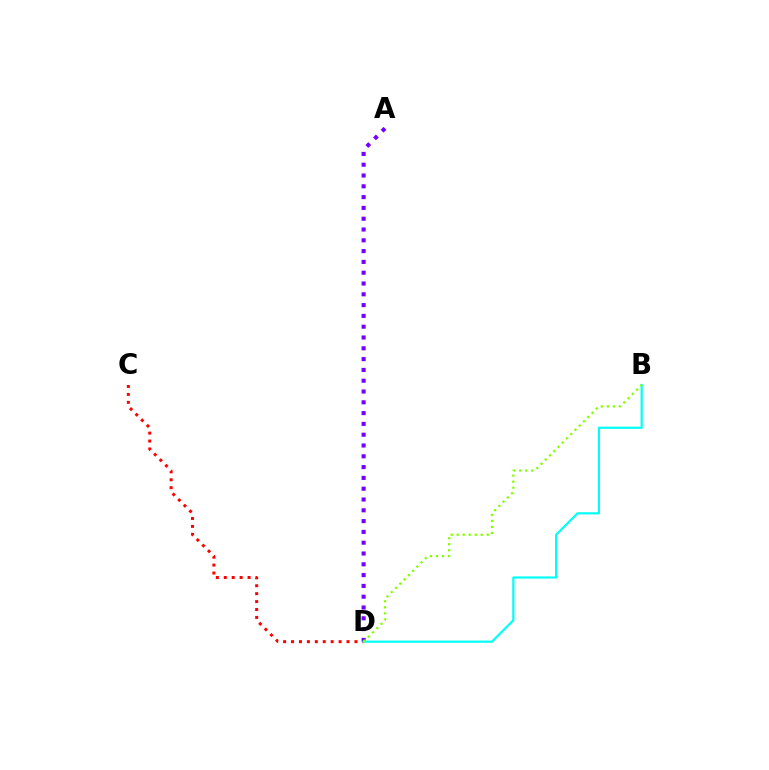{('C', 'D'): [{'color': '#ff0000', 'line_style': 'dotted', 'thickness': 2.15}], ('A', 'D'): [{'color': '#7200ff', 'line_style': 'dotted', 'thickness': 2.93}], ('B', 'D'): [{'color': '#00fff6', 'line_style': 'solid', 'thickness': 1.57}, {'color': '#84ff00', 'line_style': 'dotted', 'thickness': 1.63}]}